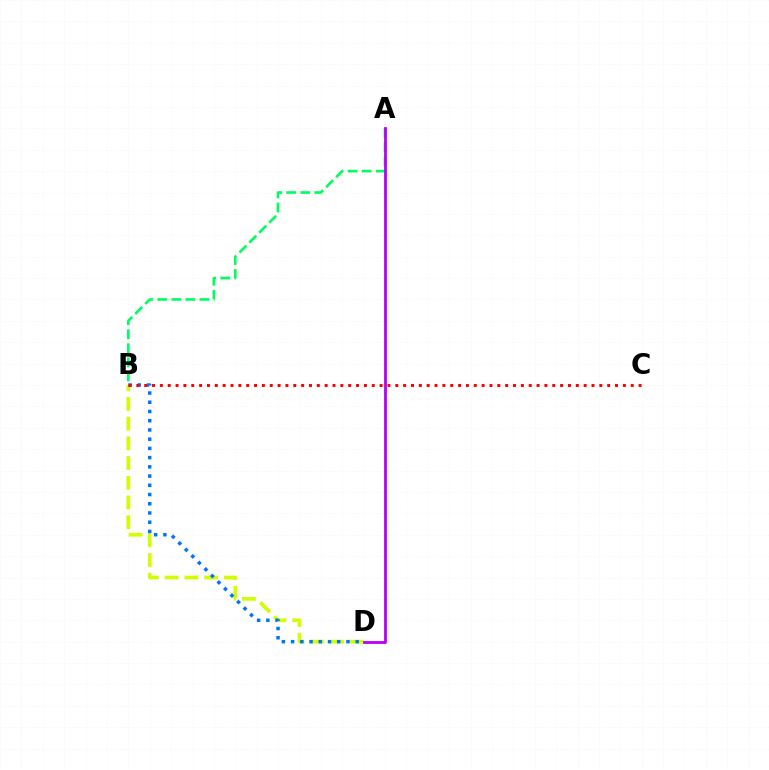{('B', 'D'): [{'color': '#d1ff00', 'line_style': 'dashed', 'thickness': 2.68}, {'color': '#0074ff', 'line_style': 'dotted', 'thickness': 2.51}], ('A', 'B'): [{'color': '#00ff5c', 'line_style': 'dashed', 'thickness': 1.91}], ('B', 'C'): [{'color': '#ff0000', 'line_style': 'dotted', 'thickness': 2.13}], ('A', 'D'): [{'color': '#b900ff', 'line_style': 'solid', 'thickness': 2.03}]}